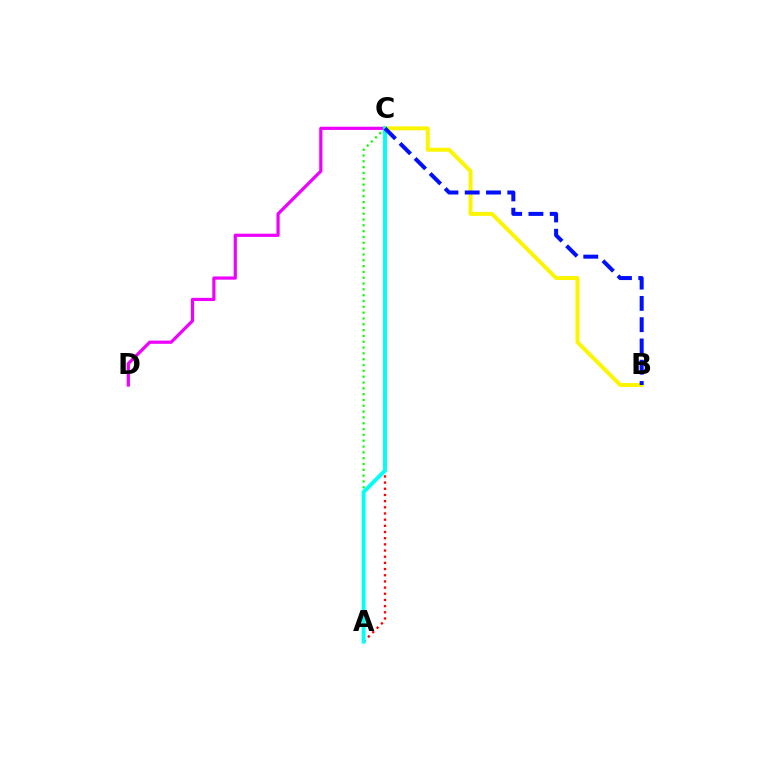{('A', 'C'): [{'color': '#08ff00', 'line_style': 'dotted', 'thickness': 1.58}, {'color': '#ff0000', 'line_style': 'dotted', 'thickness': 1.68}, {'color': '#00fff6', 'line_style': 'solid', 'thickness': 2.81}], ('B', 'C'): [{'color': '#fcf500', 'line_style': 'solid', 'thickness': 2.85}, {'color': '#0010ff', 'line_style': 'dashed', 'thickness': 2.89}], ('C', 'D'): [{'color': '#ee00ff', 'line_style': 'solid', 'thickness': 2.3}]}